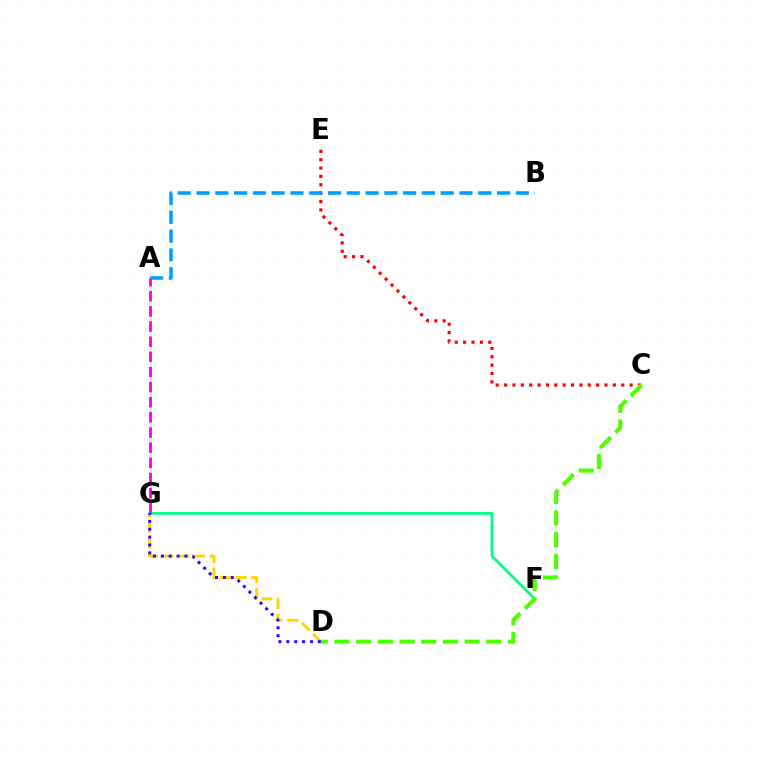{('C', 'E'): [{'color': '#ff0000', 'line_style': 'dotted', 'thickness': 2.27}], ('D', 'G'): [{'color': '#ffd500', 'line_style': 'dashed', 'thickness': 2.14}, {'color': '#3700ff', 'line_style': 'dotted', 'thickness': 2.14}], ('F', 'G'): [{'color': '#00ff86', 'line_style': 'solid', 'thickness': 2.0}], ('C', 'D'): [{'color': '#4fff00', 'line_style': 'dashed', 'thickness': 2.95}], ('A', 'B'): [{'color': '#009eff', 'line_style': 'dashed', 'thickness': 2.55}], ('A', 'G'): [{'color': '#ff00ed', 'line_style': 'dashed', 'thickness': 2.06}]}